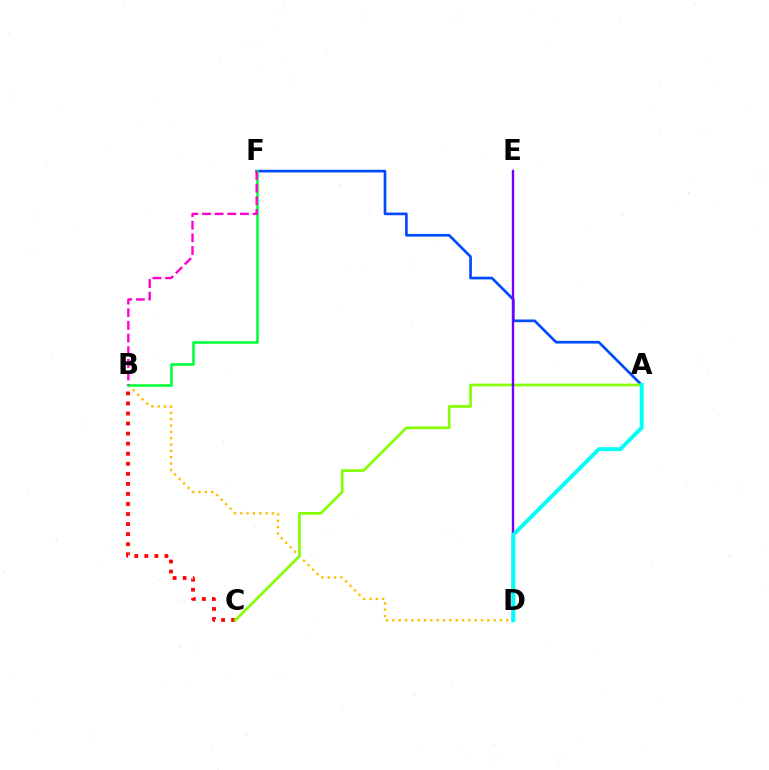{('B', 'C'): [{'color': '#ff0000', 'line_style': 'dotted', 'thickness': 2.73}], ('B', 'D'): [{'color': '#ffbd00', 'line_style': 'dotted', 'thickness': 1.72}], ('A', 'F'): [{'color': '#004bff', 'line_style': 'solid', 'thickness': 1.93}], ('A', 'C'): [{'color': '#84ff00', 'line_style': 'solid', 'thickness': 1.94}], ('D', 'E'): [{'color': '#7200ff', 'line_style': 'solid', 'thickness': 1.73}], ('B', 'F'): [{'color': '#00ff39', 'line_style': 'solid', 'thickness': 1.86}, {'color': '#ff00cf', 'line_style': 'dashed', 'thickness': 1.72}], ('A', 'D'): [{'color': '#00fff6', 'line_style': 'solid', 'thickness': 2.82}]}